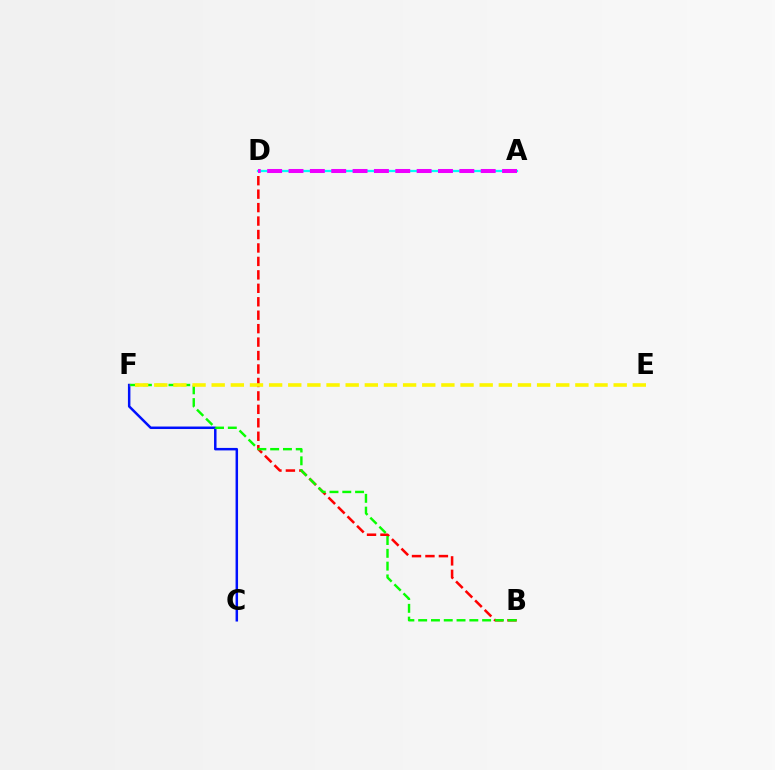{('C', 'F'): [{'color': '#0010ff', 'line_style': 'solid', 'thickness': 1.79}], ('B', 'D'): [{'color': '#ff0000', 'line_style': 'dashed', 'thickness': 1.83}], ('A', 'D'): [{'color': '#00fff6', 'line_style': 'solid', 'thickness': 1.62}, {'color': '#ee00ff', 'line_style': 'dashed', 'thickness': 2.9}], ('B', 'F'): [{'color': '#08ff00', 'line_style': 'dashed', 'thickness': 1.74}], ('E', 'F'): [{'color': '#fcf500', 'line_style': 'dashed', 'thickness': 2.6}]}